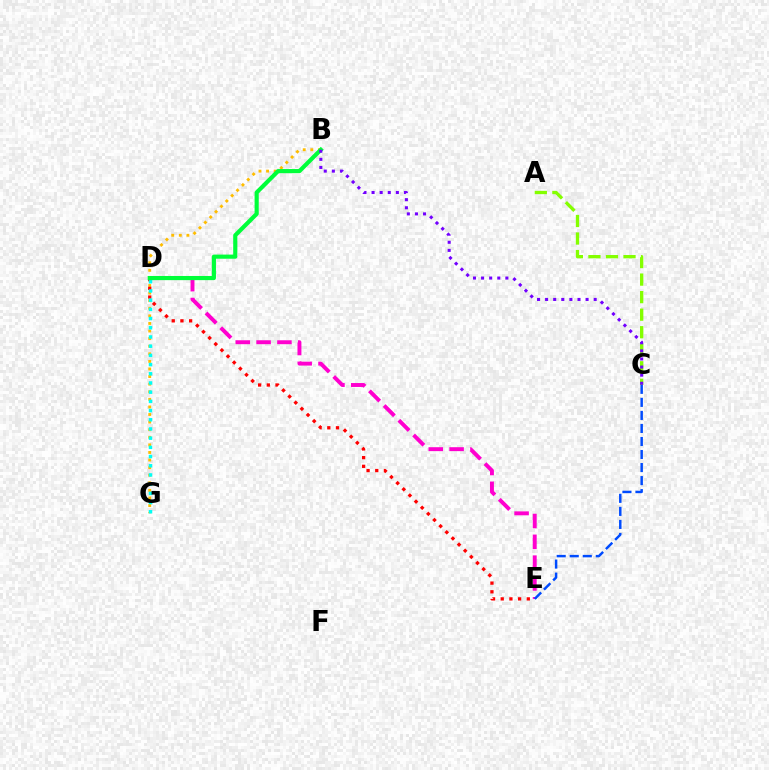{('B', 'G'): [{'color': '#ffbd00', 'line_style': 'dotted', 'thickness': 2.06}], ('D', 'E'): [{'color': '#ff00cf', 'line_style': 'dashed', 'thickness': 2.83}, {'color': '#ff0000', 'line_style': 'dotted', 'thickness': 2.36}], ('A', 'C'): [{'color': '#84ff00', 'line_style': 'dashed', 'thickness': 2.38}], ('C', 'E'): [{'color': '#004bff', 'line_style': 'dashed', 'thickness': 1.77}], ('D', 'G'): [{'color': '#00fff6', 'line_style': 'dotted', 'thickness': 2.5}], ('B', 'D'): [{'color': '#00ff39', 'line_style': 'solid', 'thickness': 2.99}], ('B', 'C'): [{'color': '#7200ff', 'line_style': 'dotted', 'thickness': 2.2}]}